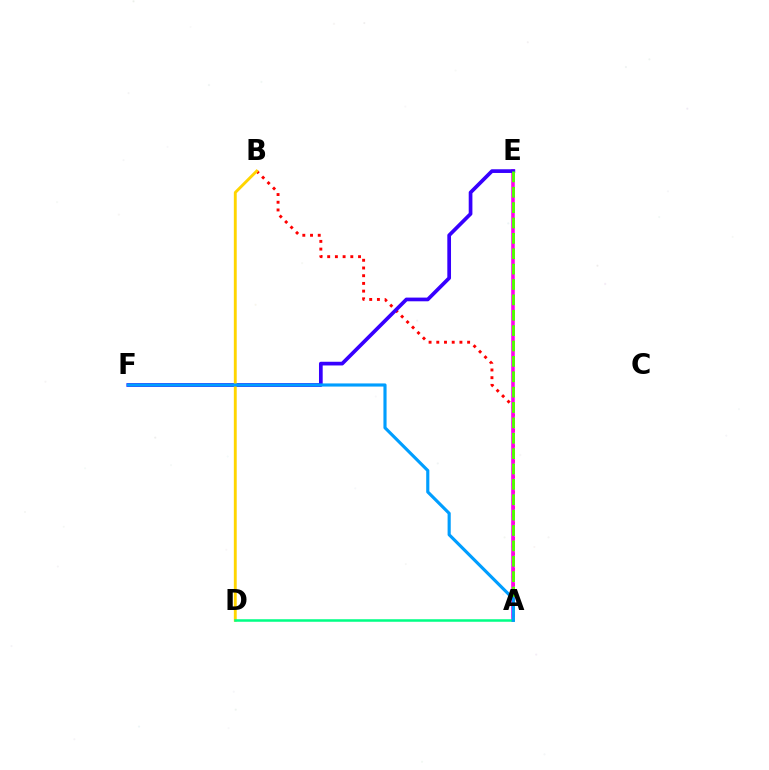{('A', 'B'): [{'color': '#ff0000', 'line_style': 'dotted', 'thickness': 2.09}], ('A', 'E'): [{'color': '#ff00ed', 'line_style': 'solid', 'thickness': 2.57}, {'color': '#4fff00', 'line_style': 'dashed', 'thickness': 2.09}], ('E', 'F'): [{'color': '#3700ff', 'line_style': 'solid', 'thickness': 2.66}], ('B', 'D'): [{'color': '#ffd500', 'line_style': 'solid', 'thickness': 2.07}], ('A', 'D'): [{'color': '#00ff86', 'line_style': 'solid', 'thickness': 1.81}], ('A', 'F'): [{'color': '#009eff', 'line_style': 'solid', 'thickness': 2.26}]}